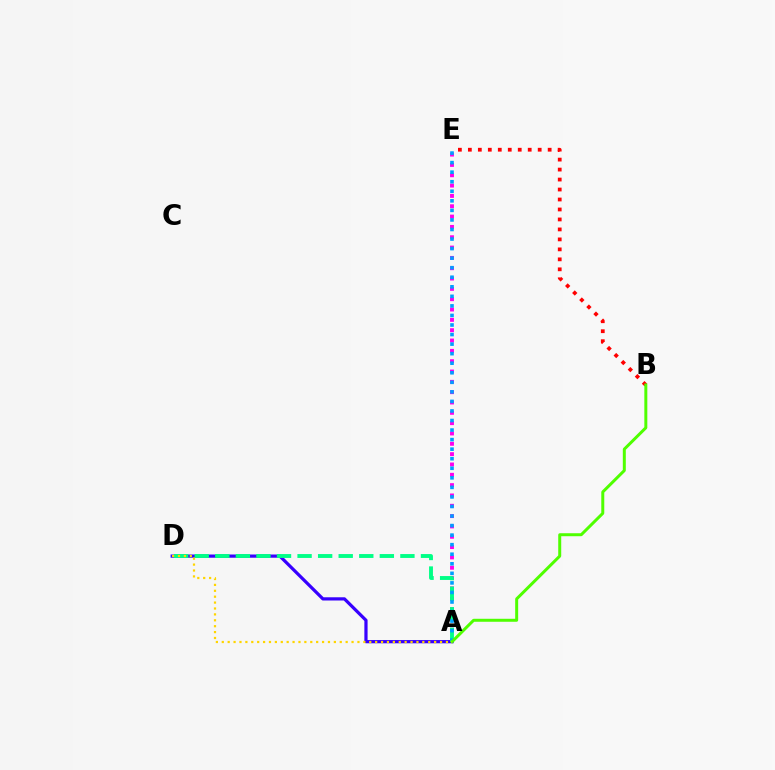{('A', 'D'): [{'color': '#3700ff', 'line_style': 'solid', 'thickness': 2.32}, {'color': '#00ff86', 'line_style': 'dashed', 'thickness': 2.79}, {'color': '#ffd500', 'line_style': 'dotted', 'thickness': 1.6}], ('A', 'E'): [{'color': '#ff00ed', 'line_style': 'dotted', 'thickness': 2.81}, {'color': '#009eff', 'line_style': 'dotted', 'thickness': 2.6}], ('B', 'E'): [{'color': '#ff0000', 'line_style': 'dotted', 'thickness': 2.71}], ('A', 'B'): [{'color': '#4fff00', 'line_style': 'solid', 'thickness': 2.15}]}